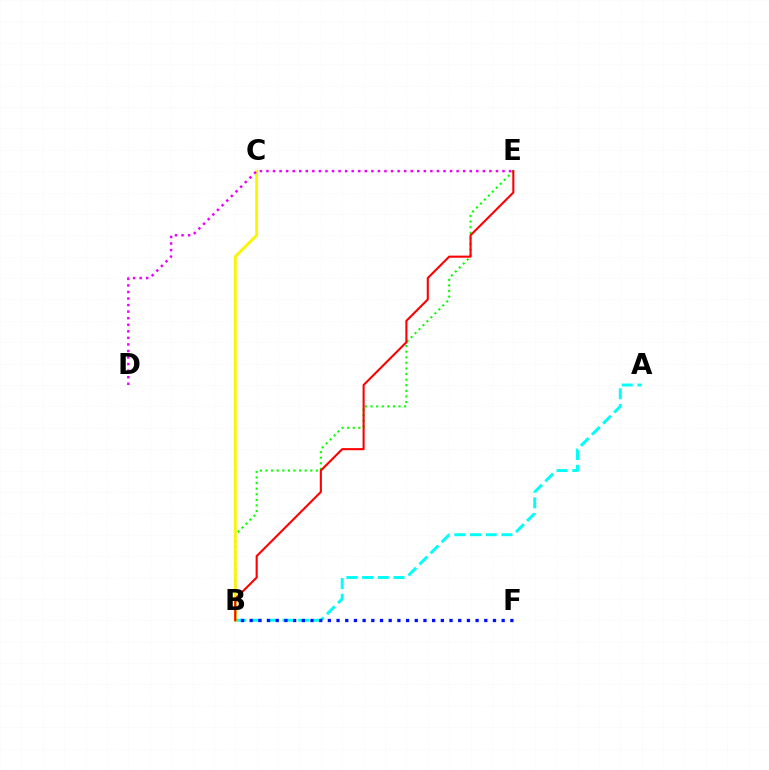{('B', 'E'): [{'color': '#08ff00', 'line_style': 'dotted', 'thickness': 1.52}, {'color': '#ff0000', 'line_style': 'solid', 'thickness': 1.52}], ('A', 'B'): [{'color': '#00fff6', 'line_style': 'dashed', 'thickness': 2.13}], ('B', 'F'): [{'color': '#0010ff', 'line_style': 'dotted', 'thickness': 2.36}], ('B', 'C'): [{'color': '#fcf500', 'line_style': 'solid', 'thickness': 2.06}], ('D', 'E'): [{'color': '#ee00ff', 'line_style': 'dotted', 'thickness': 1.78}]}